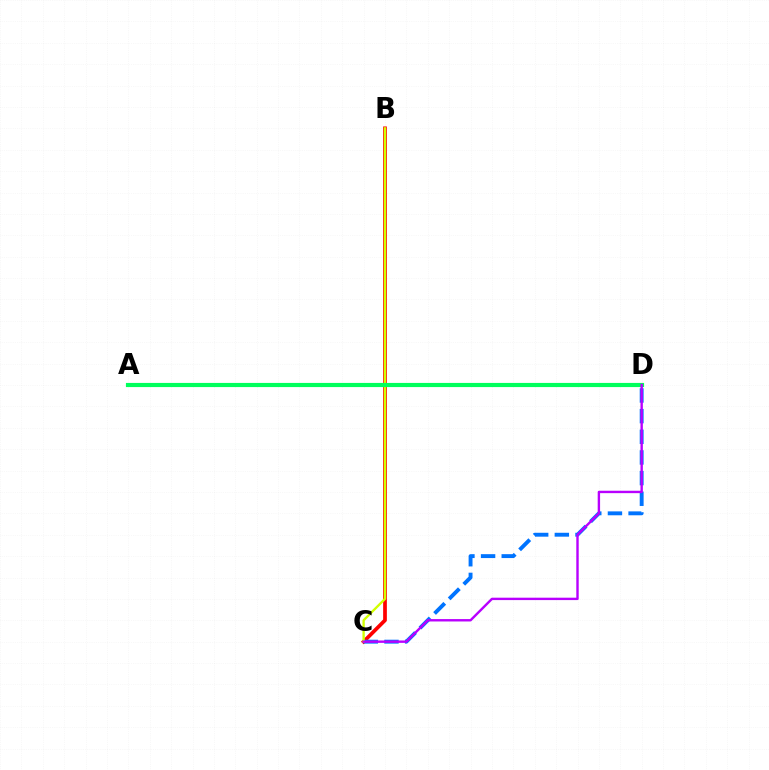{('B', 'C'): [{'color': '#ff0000', 'line_style': 'solid', 'thickness': 2.68}, {'color': '#d1ff00', 'line_style': 'solid', 'thickness': 1.68}], ('C', 'D'): [{'color': '#0074ff', 'line_style': 'dashed', 'thickness': 2.81}, {'color': '#b900ff', 'line_style': 'solid', 'thickness': 1.73}], ('A', 'D'): [{'color': '#00ff5c', 'line_style': 'solid', 'thickness': 2.99}]}